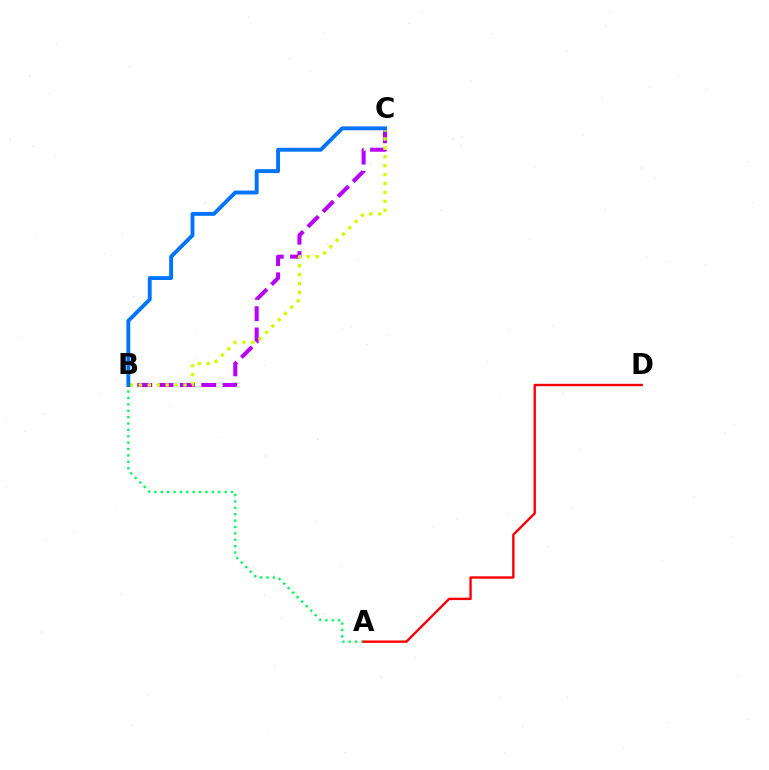{('B', 'C'): [{'color': '#b900ff', 'line_style': 'dashed', 'thickness': 2.9}, {'color': '#d1ff00', 'line_style': 'dotted', 'thickness': 2.42}, {'color': '#0074ff', 'line_style': 'solid', 'thickness': 2.79}], ('A', 'B'): [{'color': '#00ff5c', 'line_style': 'dotted', 'thickness': 1.73}], ('A', 'D'): [{'color': '#ff0000', 'line_style': 'solid', 'thickness': 1.72}]}